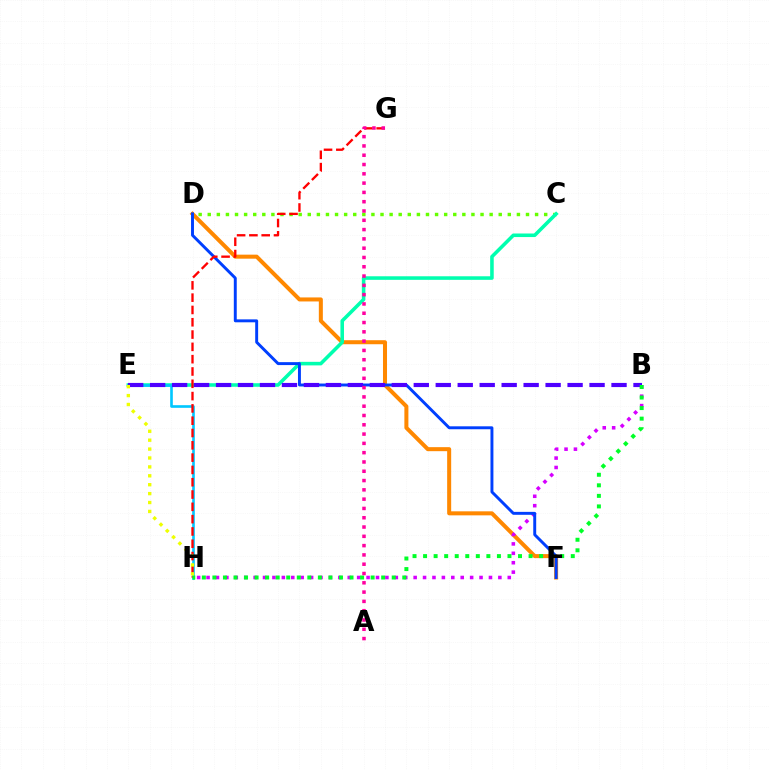{('D', 'F'): [{'color': '#ff8800', 'line_style': 'solid', 'thickness': 2.89}, {'color': '#003fff', 'line_style': 'solid', 'thickness': 2.11}], ('B', 'H'): [{'color': '#d600ff', 'line_style': 'dotted', 'thickness': 2.56}, {'color': '#00ff27', 'line_style': 'dotted', 'thickness': 2.87}], ('C', 'D'): [{'color': '#66ff00', 'line_style': 'dotted', 'thickness': 2.47}], ('C', 'E'): [{'color': '#00ffaf', 'line_style': 'solid', 'thickness': 2.56}], ('E', 'H'): [{'color': '#00c7ff', 'line_style': 'solid', 'thickness': 1.89}, {'color': '#eeff00', 'line_style': 'dotted', 'thickness': 2.42}], ('G', 'H'): [{'color': '#ff0000', 'line_style': 'dashed', 'thickness': 1.67}], ('B', 'E'): [{'color': '#4f00ff', 'line_style': 'dashed', 'thickness': 2.98}], ('A', 'G'): [{'color': '#ff00a0', 'line_style': 'dotted', 'thickness': 2.53}]}